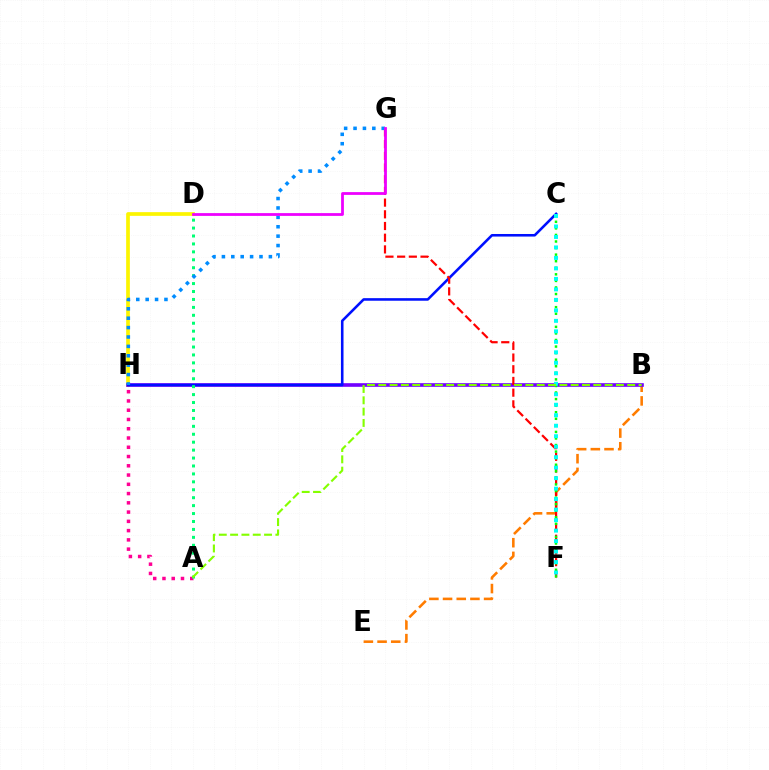{('B', 'E'): [{'color': '#ff7c00', 'line_style': 'dashed', 'thickness': 1.86}], ('D', 'H'): [{'color': '#fcf500', 'line_style': 'solid', 'thickness': 2.67}], ('B', 'H'): [{'color': '#7200ff', 'line_style': 'solid', 'thickness': 2.61}], ('C', 'H'): [{'color': '#0010ff', 'line_style': 'solid', 'thickness': 1.86}], ('F', 'G'): [{'color': '#ff0000', 'line_style': 'dashed', 'thickness': 1.59}], ('A', 'H'): [{'color': '#ff0094', 'line_style': 'dotted', 'thickness': 2.52}], ('A', 'D'): [{'color': '#00ff74', 'line_style': 'dotted', 'thickness': 2.15}], ('C', 'F'): [{'color': '#08ff00', 'line_style': 'dotted', 'thickness': 1.78}, {'color': '#00fff6', 'line_style': 'dotted', 'thickness': 2.85}], ('G', 'H'): [{'color': '#008cff', 'line_style': 'dotted', 'thickness': 2.55}], ('D', 'G'): [{'color': '#ee00ff', 'line_style': 'solid', 'thickness': 2.0}], ('A', 'B'): [{'color': '#84ff00', 'line_style': 'dashed', 'thickness': 1.54}]}